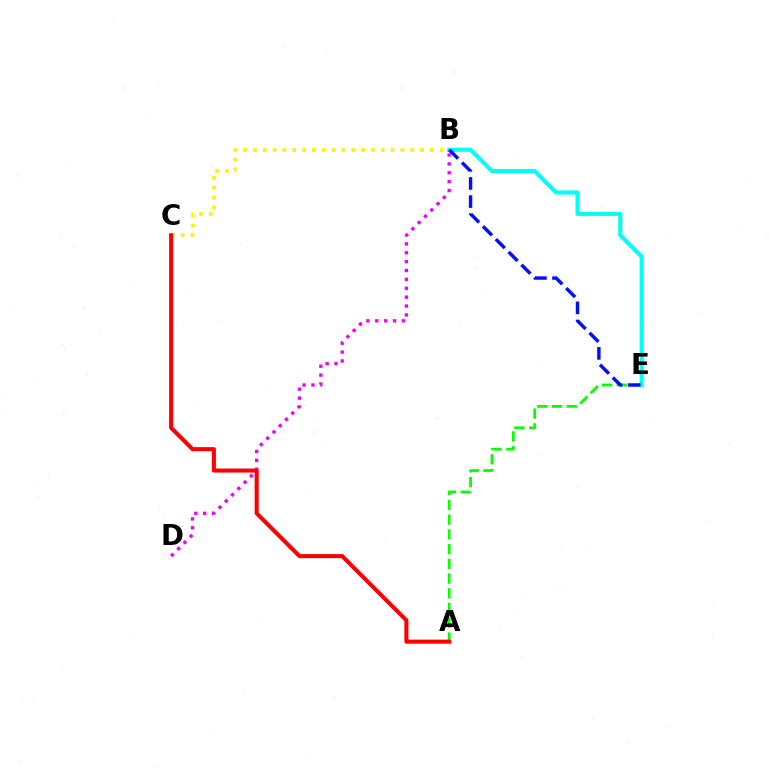{('B', 'D'): [{'color': '#ee00ff', 'line_style': 'dotted', 'thickness': 2.41}], ('A', 'E'): [{'color': '#08ff00', 'line_style': 'dashed', 'thickness': 2.0}], ('B', 'C'): [{'color': '#fcf500', 'line_style': 'dotted', 'thickness': 2.67}], ('B', 'E'): [{'color': '#00fff6', 'line_style': 'solid', 'thickness': 2.94}, {'color': '#0010ff', 'line_style': 'dashed', 'thickness': 2.46}], ('A', 'C'): [{'color': '#ff0000', 'line_style': 'solid', 'thickness': 2.92}]}